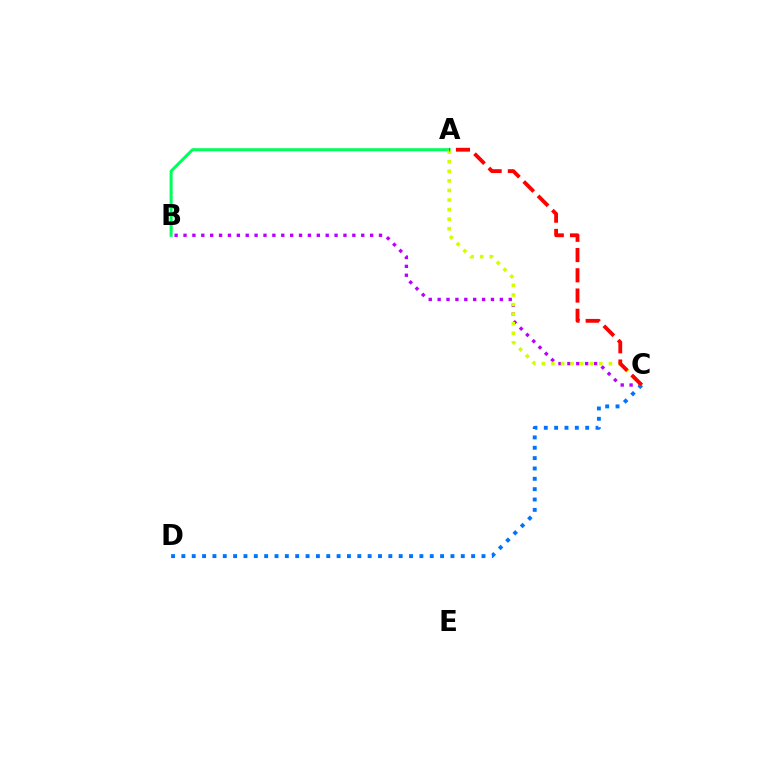{('A', 'B'): [{'color': '#00ff5c', 'line_style': 'solid', 'thickness': 2.18}], ('B', 'C'): [{'color': '#b900ff', 'line_style': 'dotted', 'thickness': 2.41}], ('C', 'D'): [{'color': '#0074ff', 'line_style': 'dotted', 'thickness': 2.81}], ('A', 'C'): [{'color': '#d1ff00', 'line_style': 'dotted', 'thickness': 2.6}, {'color': '#ff0000', 'line_style': 'dashed', 'thickness': 2.75}]}